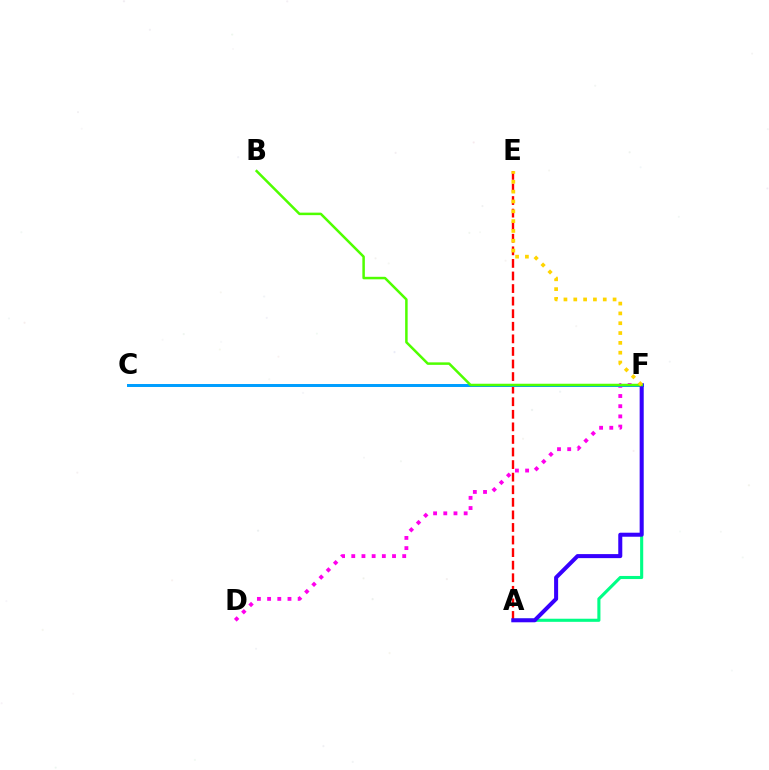{('A', 'F'): [{'color': '#00ff86', 'line_style': 'solid', 'thickness': 2.23}, {'color': '#3700ff', 'line_style': 'solid', 'thickness': 2.9}], ('A', 'E'): [{'color': '#ff0000', 'line_style': 'dashed', 'thickness': 1.71}], ('D', 'F'): [{'color': '#ff00ed', 'line_style': 'dotted', 'thickness': 2.77}], ('C', 'F'): [{'color': '#009eff', 'line_style': 'solid', 'thickness': 2.14}], ('B', 'F'): [{'color': '#4fff00', 'line_style': 'solid', 'thickness': 1.8}], ('E', 'F'): [{'color': '#ffd500', 'line_style': 'dotted', 'thickness': 2.67}]}